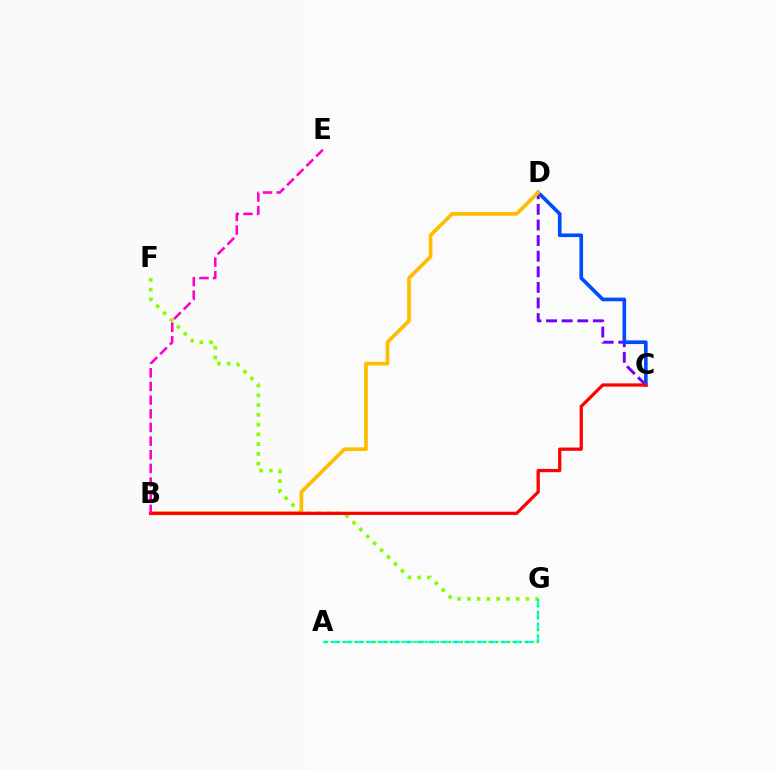{('A', 'G'): [{'color': '#00fff6', 'line_style': 'dashed', 'thickness': 1.63}, {'color': '#00ff39', 'line_style': 'dotted', 'thickness': 1.6}], ('C', 'D'): [{'color': '#7200ff', 'line_style': 'dashed', 'thickness': 2.12}, {'color': '#004bff', 'line_style': 'solid', 'thickness': 2.63}], ('F', 'G'): [{'color': '#84ff00', 'line_style': 'dotted', 'thickness': 2.65}], ('B', 'D'): [{'color': '#ffbd00', 'line_style': 'solid', 'thickness': 2.68}], ('B', 'C'): [{'color': '#ff0000', 'line_style': 'solid', 'thickness': 2.34}], ('B', 'E'): [{'color': '#ff00cf', 'line_style': 'dashed', 'thickness': 1.85}]}